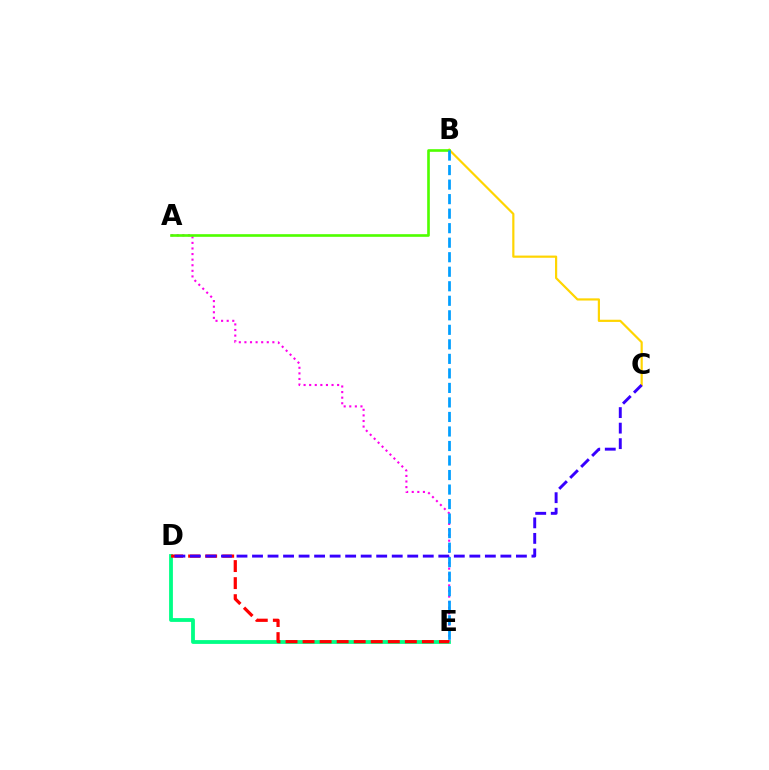{('B', 'C'): [{'color': '#ffd500', 'line_style': 'solid', 'thickness': 1.58}], ('D', 'E'): [{'color': '#00ff86', 'line_style': 'solid', 'thickness': 2.74}, {'color': '#ff0000', 'line_style': 'dashed', 'thickness': 2.32}], ('A', 'E'): [{'color': '#ff00ed', 'line_style': 'dotted', 'thickness': 1.52}], ('C', 'D'): [{'color': '#3700ff', 'line_style': 'dashed', 'thickness': 2.11}], ('A', 'B'): [{'color': '#4fff00', 'line_style': 'solid', 'thickness': 1.9}], ('B', 'E'): [{'color': '#009eff', 'line_style': 'dashed', 'thickness': 1.97}]}